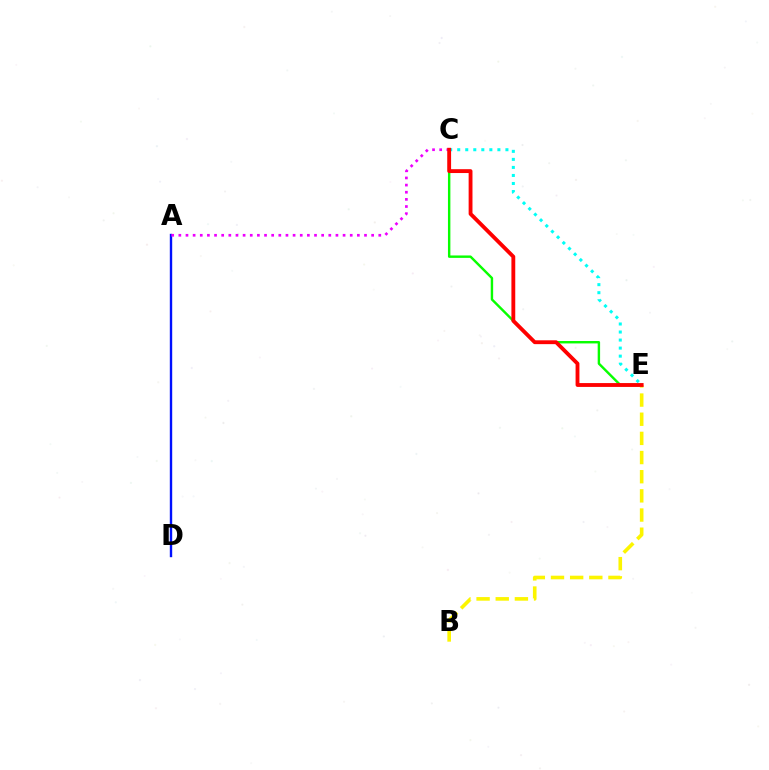{('A', 'D'): [{'color': '#0010ff', 'line_style': 'solid', 'thickness': 1.72}], ('C', 'E'): [{'color': '#08ff00', 'line_style': 'solid', 'thickness': 1.74}, {'color': '#00fff6', 'line_style': 'dotted', 'thickness': 2.18}, {'color': '#ff0000', 'line_style': 'solid', 'thickness': 2.77}], ('A', 'C'): [{'color': '#ee00ff', 'line_style': 'dotted', 'thickness': 1.94}], ('B', 'E'): [{'color': '#fcf500', 'line_style': 'dashed', 'thickness': 2.6}]}